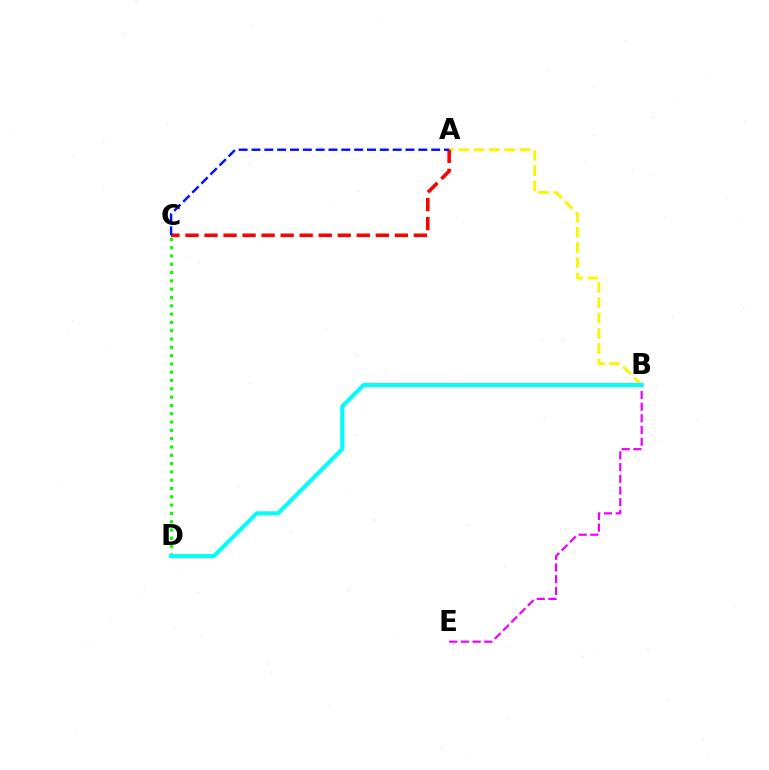{('A', 'B'): [{'color': '#fcf500', 'line_style': 'dashed', 'thickness': 2.08}], ('A', 'C'): [{'color': '#ff0000', 'line_style': 'dashed', 'thickness': 2.59}, {'color': '#0010ff', 'line_style': 'dashed', 'thickness': 1.74}], ('C', 'D'): [{'color': '#08ff00', 'line_style': 'dotted', 'thickness': 2.26}], ('B', 'E'): [{'color': '#ee00ff', 'line_style': 'dashed', 'thickness': 1.59}], ('B', 'D'): [{'color': '#00fff6', 'line_style': 'solid', 'thickness': 2.92}]}